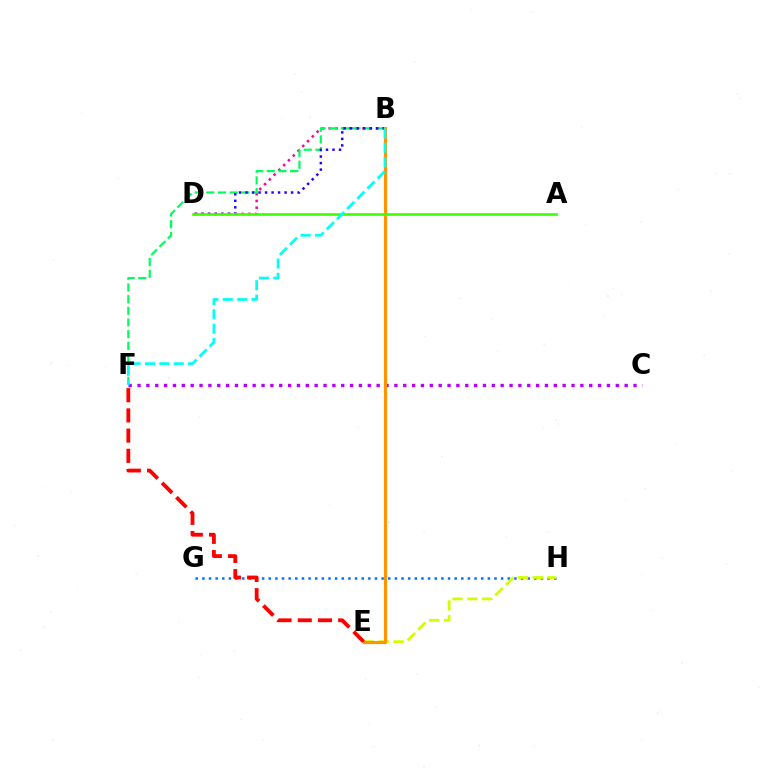{('B', 'D'): [{'color': '#ff00ac', 'line_style': 'dotted', 'thickness': 1.83}, {'color': '#2500ff', 'line_style': 'dotted', 'thickness': 1.77}], ('G', 'H'): [{'color': '#0074ff', 'line_style': 'dotted', 'thickness': 1.8}], ('B', 'F'): [{'color': '#00ff5c', 'line_style': 'dashed', 'thickness': 1.59}, {'color': '#00fff6', 'line_style': 'dashed', 'thickness': 1.95}], ('E', 'H'): [{'color': '#d1ff00', 'line_style': 'dashed', 'thickness': 2.02}], ('C', 'F'): [{'color': '#b900ff', 'line_style': 'dotted', 'thickness': 2.41}], ('B', 'E'): [{'color': '#ff9400', 'line_style': 'solid', 'thickness': 2.27}], ('E', 'F'): [{'color': '#ff0000', 'line_style': 'dashed', 'thickness': 2.75}], ('A', 'D'): [{'color': '#3dff00', 'line_style': 'solid', 'thickness': 1.91}]}